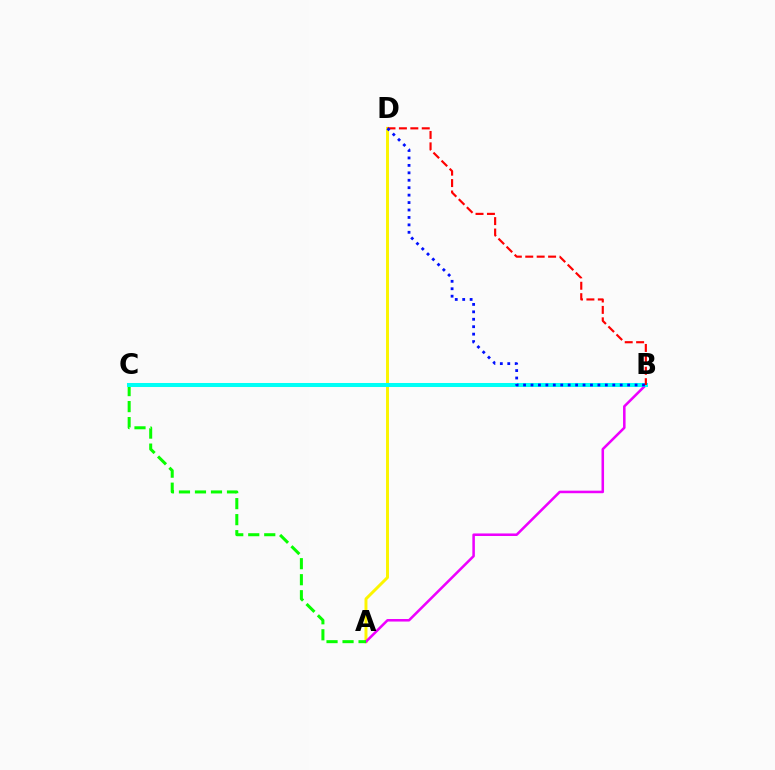{('A', 'D'): [{'color': '#fcf500', 'line_style': 'solid', 'thickness': 2.13}], ('A', 'B'): [{'color': '#ee00ff', 'line_style': 'solid', 'thickness': 1.83}], ('A', 'C'): [{'color': '#08ff00', 'line_style': 'dashed', 'thickness': 2.17}], ('B', 'C'): [{'color': '#00fff6', 'line_style': 'solid', 'thickness': 2.9}], ('B', 'D'): [{'color': '#ff0000', 'line_style': 'dashed', 'thickness': 1.55}, {'color': '#0010ff', 'line_style': 'dotted', 'thickness': 2.02}]}